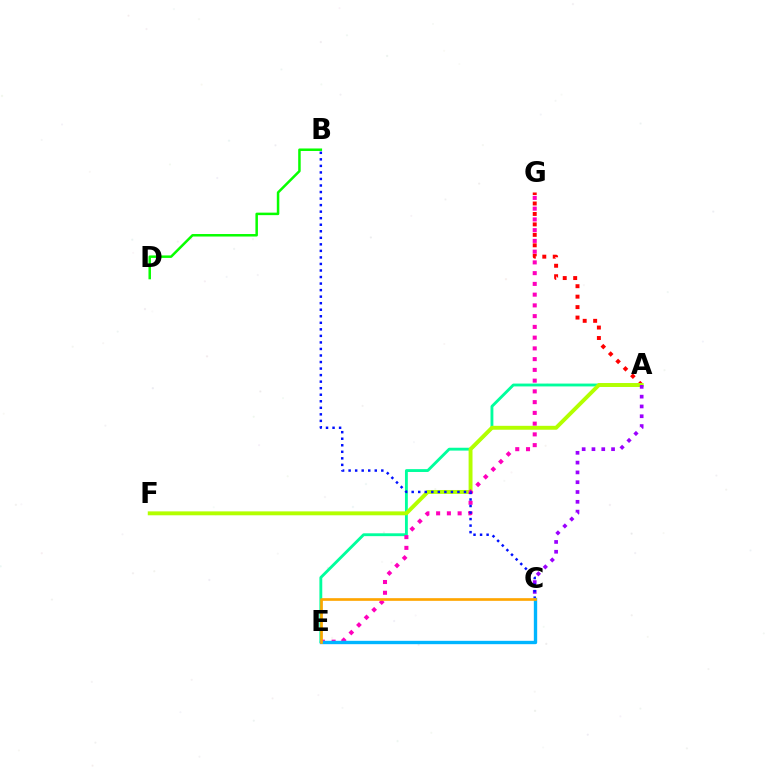{('A', 'G'): [{'color': '#ff0000', 'line_style': 'dotted', 'thickness': 2.84}], ('A', 'E'): [{'color': '#00ff9d', 'line_style': 'solid', 'thickness': 2.05}], ('A', 'F'): [{'color': '#b3ff00', 'line_style': 'solid', 'thickness': 2.82}], ('A', 'C'): [{'color': '#9b00ff', 'line_style': 'dotted', 'thickness': 2.66}], ('E', 'G'): [{'color': '#ff00bd', 'line_style': 'dotted', 'thickness': 2.92}], ('B', 'C'): [{'color': '#0010ff', 'line_style': 'dotted', 'thickness': 1.78}], ('B', 'D'): [{'color': '#08ff00', 'line_style': 'solid', 'thickness': 1.8}], ('C', 'E'): [{'color': '#00b5ff', 'line_style': 'solid', 'thickness': 2.42}, {'color': '#ffa500', 'line_style': 'solid', 'thickness': 1.92}]}